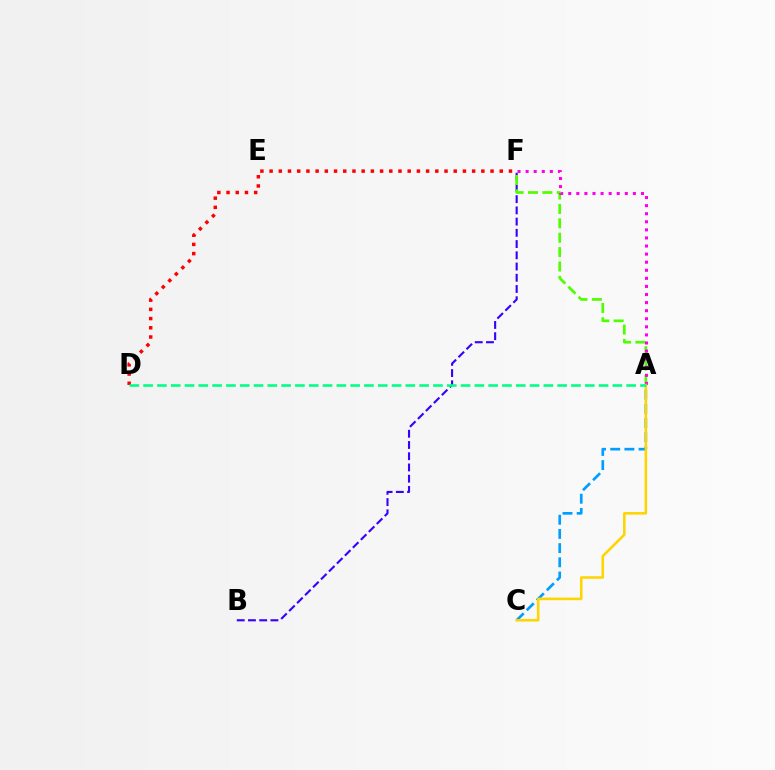{('B', 'F'): [{'color': '#3700ff', 'line_style': 'dashed', 'thickness': 1.53}], ('A', 'F'): [{'color': '#4fff00', 'line_style': 'dashed', 'thickness': 1.95}, {'color': '#ff00ed', 'line_style': 'dotted', 'thickness': 2.2}], ('D', 'F'): [{'color': '#ff0000', 'line_style': 'dotted', 'thickness': 2.5}], ('A', 'C'): [{'color': '#009eff', 'line_style': 'dashed', 'thickness': 1.93}, {'color': '#ffd500', 'line_style': 'solid', 'thickness': 1.85}], ('A', 'D'): [{'color': '#00ff86', 'line_style': 'dashed', 'thickness': 1.87}]}